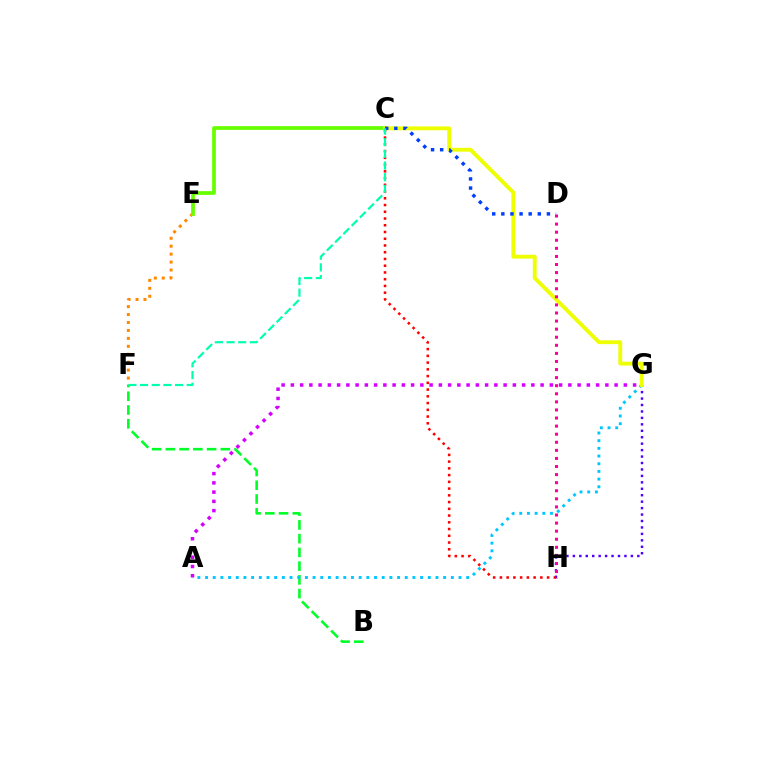{('B', 'F'): [{'color': '#00ff27', 'line_style': 'dashed', 'thickness': 1.87}], ('G', 'H'): [{'color': '#4f00ff', 'line_style': 'dotted', 'thickness': 1.75}], ('E', 'F'): [{'color': '#ff8800', 'line_style': 'dotted', 'thickness': 2.16}], ('A', 'G'): [{'color': '#00c7ff', 'line_style': 'dotted', 'thickness': 2.09}, {'color': '#d600ff', 'line_style': 'dotted', 'thickness': 2.51}], ('C', 'E'): [{'color': '#66ff00', 'line_style': 'solid', 'thickness': 2.69}], ('C', 'G'): [{'color': '#eeff00', 'line_style': 'solid', 'thickness': 2.77}], ('D', 'H'): [{'color': '#ff00a0', 'line_style': 'dotted', 'thickness': 2.2}], ('C', 'H'): [{'color': '#ff0000', 'line_style': 'dotted', 'thickness': 1.83}], ('C', 'D'): [{'color': '#003fff', 'line_style': 'dotted', 'thickness': 2.48}], ('C', 'F'): [{'color': '#00ffaf', 'line_style': 'dashed', 'thickness': 1.59}]}